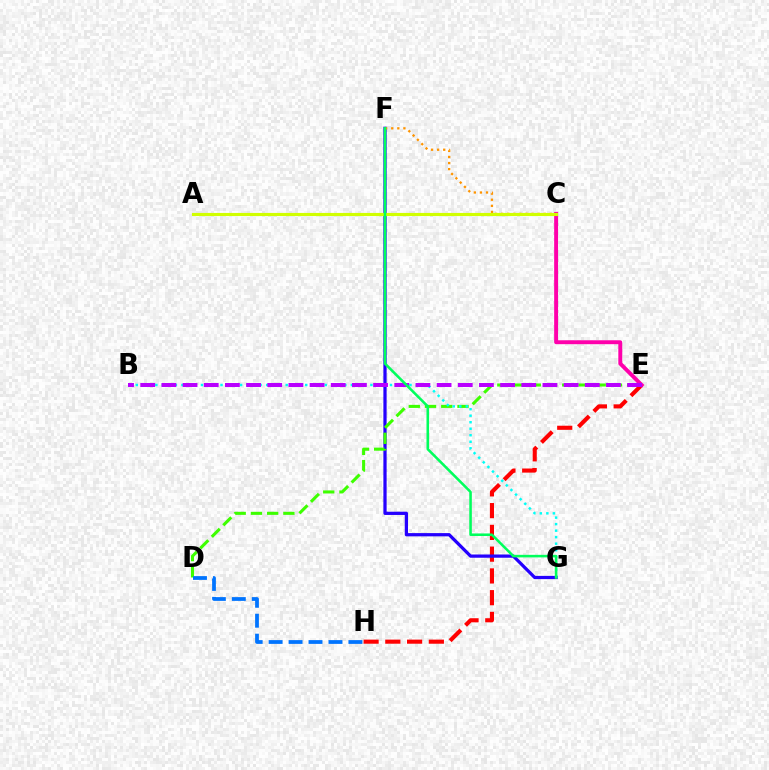{('E', 'H'): [{'color': '#ff0000', 'line_style': 'dashed', 'thickness': 2.96}], ('F', 'G'): [{'color': '#2500ff', 'line_style': 'solid', 'thickness': 2.34}, {'color': '#00ff5c', 'line_style': 'solid', 'thickness': 1.84}], ('C', 'F'): [{'color': '#ff9400', 'line_style': 'dotted', 'thickness': 1.65}], ('D', 'E'): [{'color': '#3dff00', 'line_style': 'dashed', 'thickness': 2.2}], ('D', 'H'): [{'color': '#0074ff', 'line_style': 'dashed', 'thickness': 2.71}], ('B', 'G'): [{'color': '#00fff6', 'line_style': 'dotted', 'thickness': 1.77}], ('C', 'E'): [{'color': '#ff00ac', 'line_style': 'solid', 'thickness': 2.82}], ('B', 'E'): [{'color': '#b900ff', 'line_style': 'dashed', 'thickness': 2.88}], ('A', 'C'): [{'color': '#d1ff00', 'line_style': 'solid', 'thickness': 2.26}]}